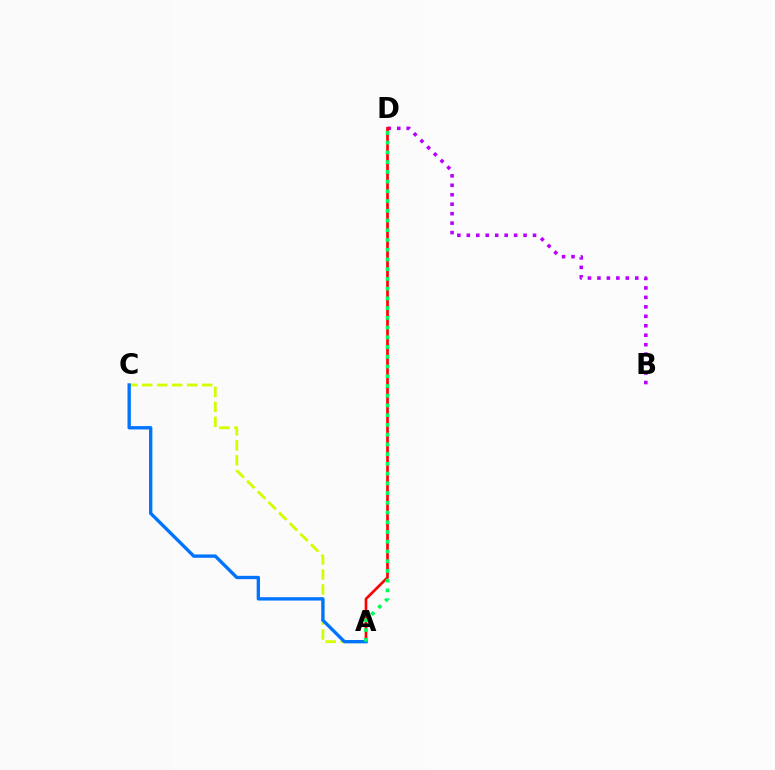{('B', 'D'): [{'color': '#b900ff', 'line_style': 'dotted', 'thickness': 2.57}], ('A', 'D'): [{'color': '#ff0000', 'line_style': 'solid', 'thickness': 1.92}, {'color': '#00ff5c', 'line_style': 'dotted', 'thickness': 2.64}], ('A', 'C'): [{'color': '#d1ff00', 'line_style': 'dashed', 'thickness': 2.04}, {'color': '#0074ff', 'line_style': 'solid', 'thickness': 2.41}]}